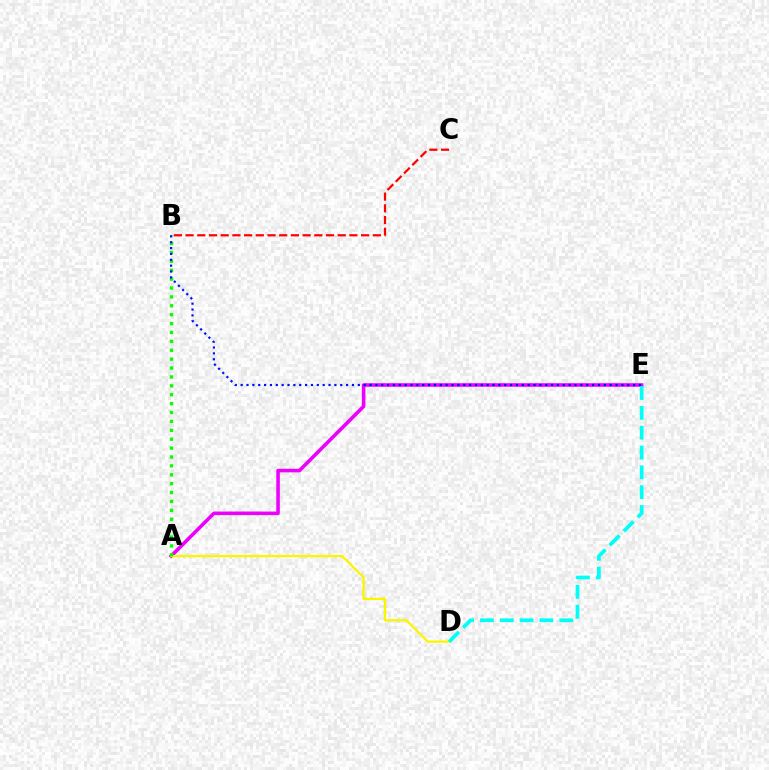{('A', 'E'): [{'color': '#ee00ff', 'line_style': 'solid', 'thickness': 2.57}], ('A', 'D'): [{'color': '#fcf500', 'line_style': 'solid', 'thickness': 1.67}], ('A', 'B'): [{'color': '#08ff00', 'line_style': 'dotted', 'thickness': 2.42}], ('B', 'E'): [{'color': '#0010ff', 'line_style': 'dotted', 'thickness': 1.59}], ('D', 'E'): [{'color': '#00fff6', 'line_style': 'dashed', 'thickness': 2.69}], ('B', 'C'): [{'color': '#ff0000', 'line_style': 'dashed', 'thickness': 1.59}]}